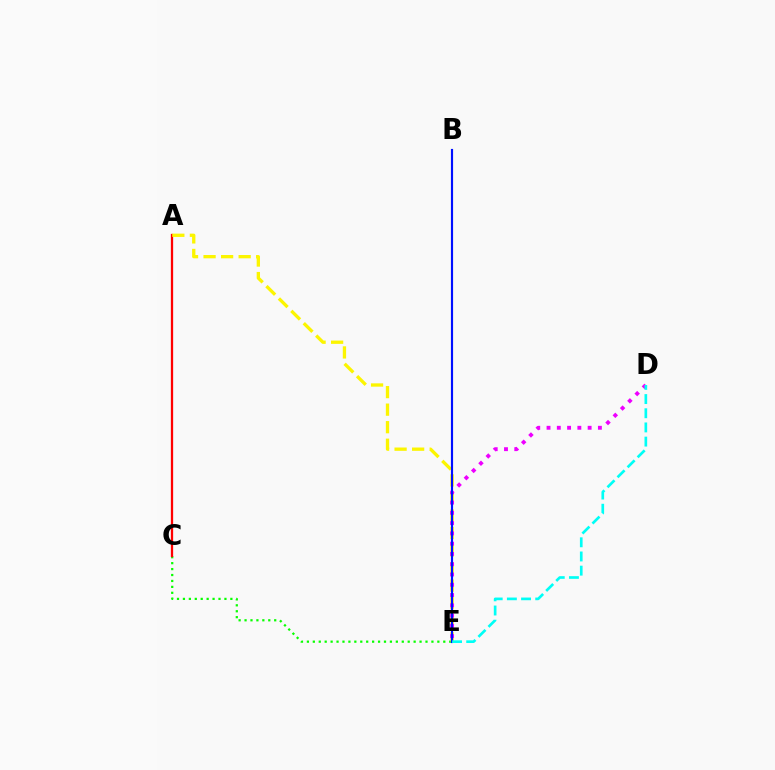{('C', 'E'): [{'color': '#08ff00', 'line_style': 'dotted', 'thickness': 1.61}], ('A', 'C'): [{'color': '#ff0000', 'line_style': 'solid', 'thickness': 1.63}], ('A', 'E'): [{'color': '#fcf500', 'line_style': 'dashed', 'thickness': 2.38}], ('D', 'E'): [{'color': '#ee00ff', 'line_style': 'dotted', 'thickness': 2.79}, {'color': '#00fff6', 'line_style': 'dashed', 'thickness': 1.93}], ('B', 'E'): [{'color': '#0010ff', 'line_style': 'solid', 'thickness': 1.55}]}